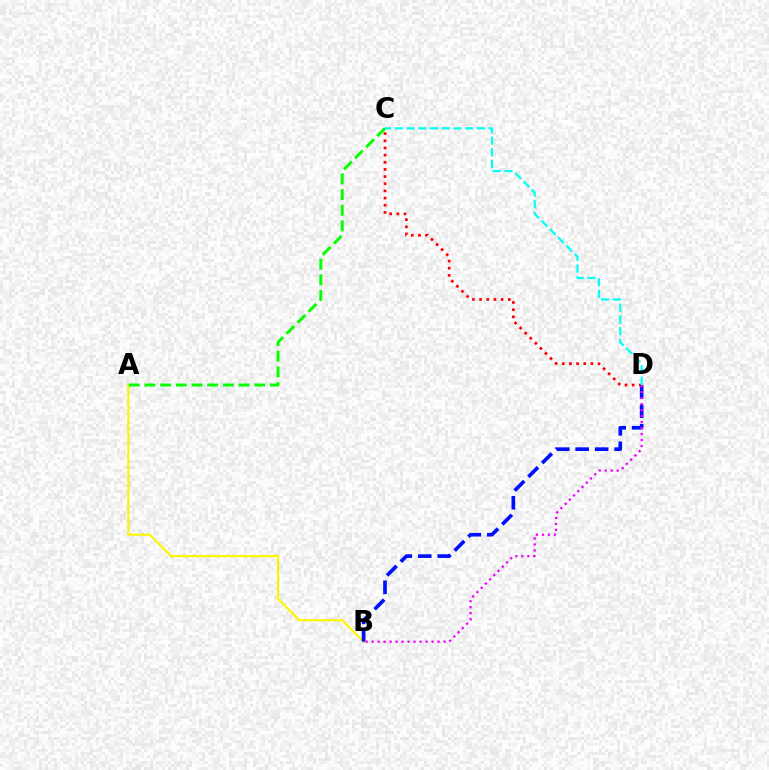{('A', 'B'): [{'color': '#fcf500', 'line_style': 'solid', 'thickness': 1.54}], ('B', 'D'): [{'color': '#0010ff', 'line_style': 'dashed', 'thickness': 2.65}, {'color': '#ee00ff', 'line_style': 'dotted', 'thickness': 1.63}], ('A', 'C'): [{'color': '#08ff00', 'line_style': 'dashed', 'thickness': 2.13}], ('C', 'D'): [{'color': '#ff0000', 'line_style': 'dotted', 'thickness': 1.95}, {'color': '#00fff6', 'line_style': 'dashed', 'thickness': 1.59}]}